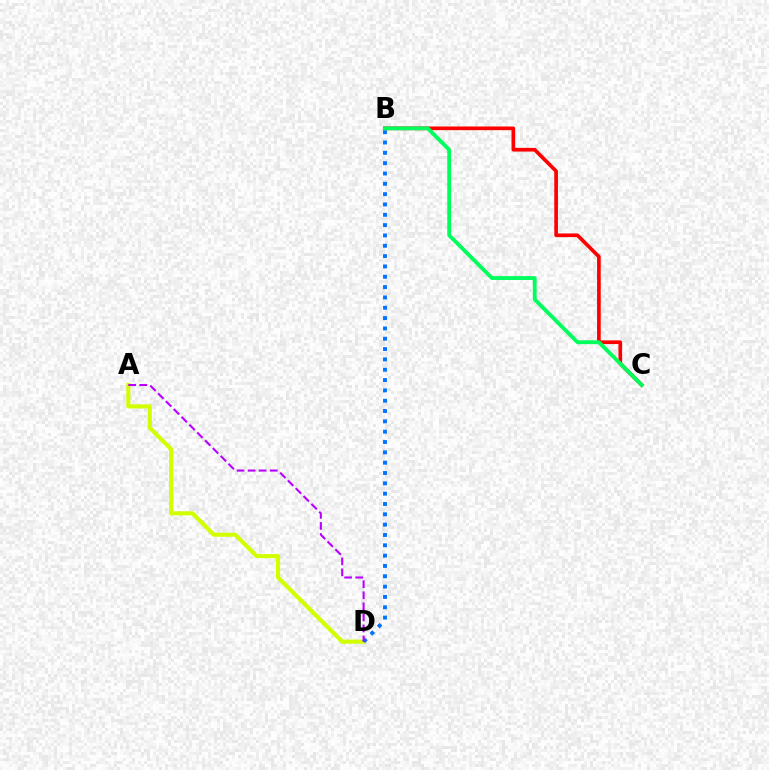{('A', 'D'): [{'color': '#d1ff00', 'line_style': 'solid', 'thickness': 2.96}, {'color': '#b900ff', 'line_style': 'dashed', 'thickness': 1.5}], ('B', 'D'): [{'color': '#0074ff', 'line_style': 'dotted', 'thickness': 2.81}], ('B', 'C'): [{'color': '#ff0000', 'line_style': 'solid', 'thickness': 2.64}, {'color': '#00ff5c', 'line_style': 'solid', 'thickness': 2.76}]}